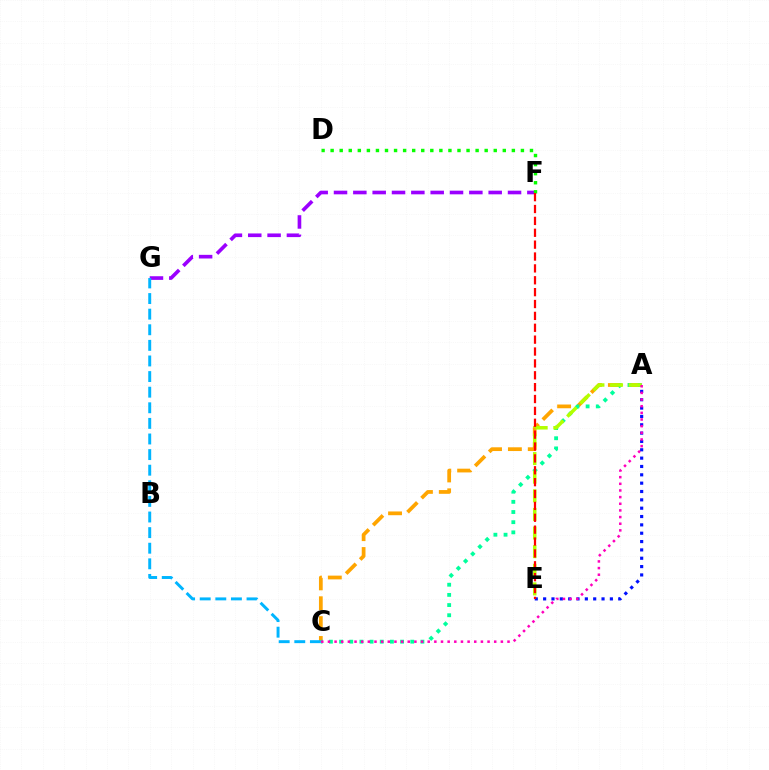{('A', 'C'): [{'color': '#ffa500', 'line_style': 'dashed', 'thickness': 2.7}, {'color': '#00ff9d', 'line_style': 'dotted', 'thickness': 2.76}, {'color': '#ff00bd', 'line_style': 'dotted', 'thickness': 1.81}], ('A', 'E'): [{'color': '#0010ff', 'line_style': 'dotted', 'thickness': 2.27}, {'color': '#b3ff00', 'line_style': 'dashed', 'thickness': 2.53}], ('F', 'G'): [{'color': '#9b00ff', 'line_style': 'dashed', 'thickness': 2.63}], ('C', 'G'): [{'color': '#00b5ff', 'line_style': 'dashed', 'thickness': 2.12}], ('D', 'F'): [{'color': '#08ff00', 'line_style': 'dotted', 'thickness': 2.46}], ('E', 'F'): [{'color': '#ff0000', 'line_style': 'dashed', 'thickness': 1.61}]}